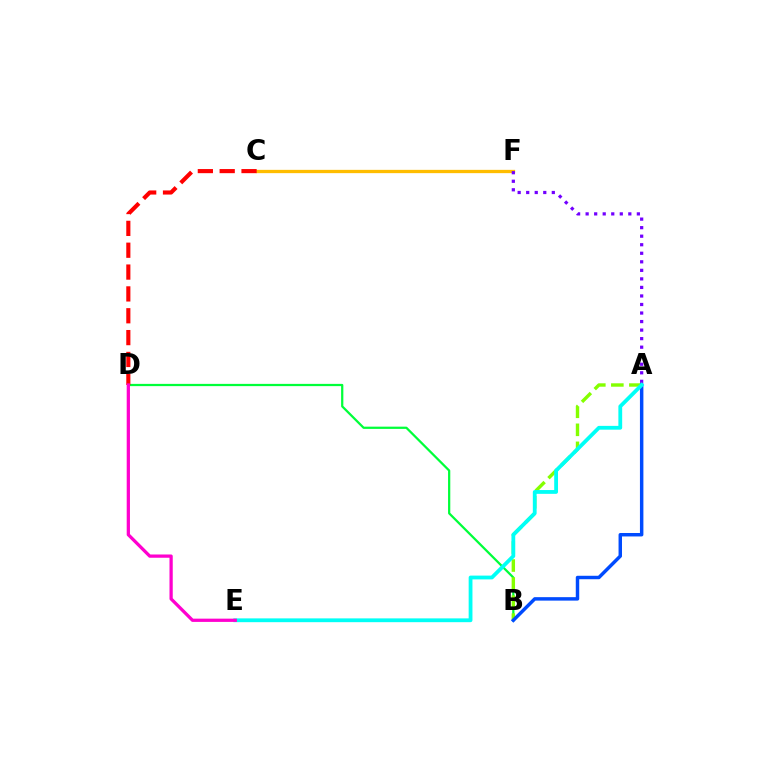{('B', 'D'): [{'color': '#00ff39', 'line_style': 'solid', 'thickness': 1.61}], ('C', 'F'): [{'color': '#ffbd00', 'line_style': 'solid', 'thickness': 2.38}], ('A', 'B'): [{'color': '#84ff00', 'line_style': 'dashed', 'thickness': 2.45}, {'color': '#004bff', 'line_style': 'solid', 'thickness': 2.49}], ('A', 'F'): [{'color': '#7200ff', 'line_style': 'dotted', 'thickness': 2.32}], ('C', 'D'): [{'color': '#ff0000', 'line_style': 'dashed', 'thickness': 2.97}], ('A', 'E'): [{'color': '#00fff6', 'line_style': 'solid', 'thickness': 2.73}], ('D', 'E'): [{'color': '#ff00cf', 'line_style': 'solid', 'thickness': 2.35}]}